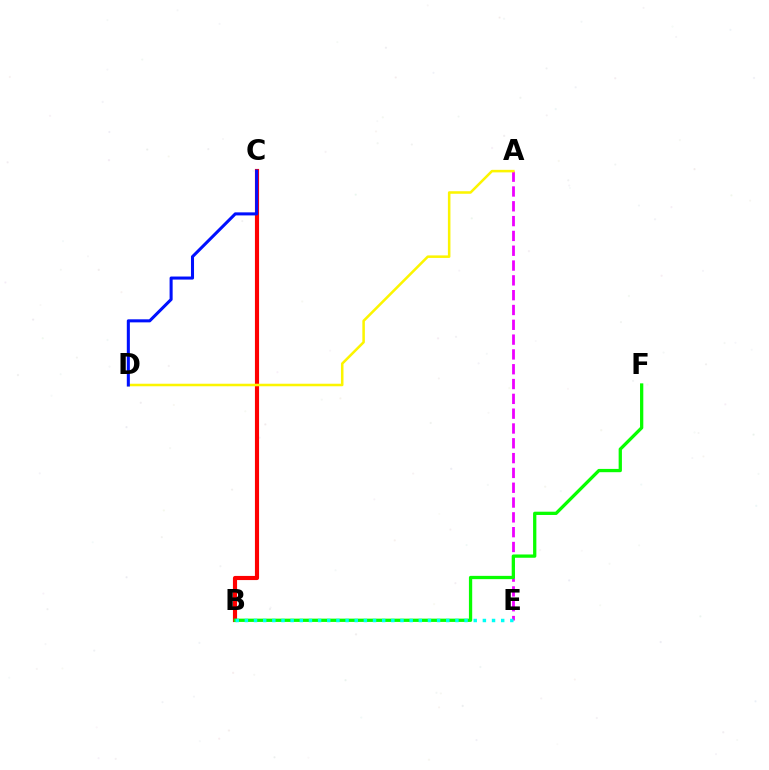{('B', 'C'): [{'color': '#ff0000', 'line_style': 'solid', 'thickness': 2.98}], ('A', 'E'): [{'color': '#ee00ff', 'line_style': 'dashed', 'thickness': 2.01}], ('A', 'D'): [{'color': '#fcf500', 'line_style': 'solid', 'thickness': 1.83}], ('B', 'F'): [{'color': '#08ff00', 'line_style': 'solid', 'thickness': 2.36}], ('B', 'E'): [{'color': '#00fff6', 'line_style': 'dotted', 'thickness': 2.49}], ('C', 'D'): [{'color': '#0010ff', 'line_style': 'solid', 'thickness': 2.2}]}